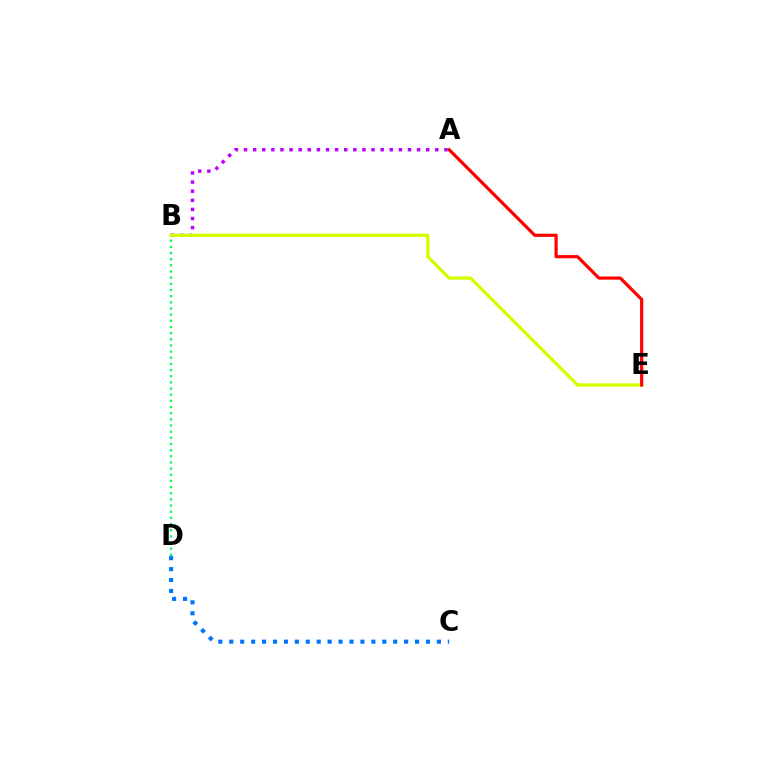{('B', 'D'): [{'color': '#00ff5c', 'line_style': 'dotted', 'thickness': 1.67}], ('A', 'B'): [{'color': '#b900ff', 'line_style': 'dotted', 'thickness': 2.47}], ('B', 'E'): [{'color': '#d1ff00', 'line_style': 'solid', 'thickness': 2.36}], ('C', 'D'): [{'color': '#0074ff', 'line_style': 'dotted', 'thickness': 2.97}], ('A', 'E'): [{'color': '#ff0000', 'line_style': 'solid', 'thickness': 2.29}]}